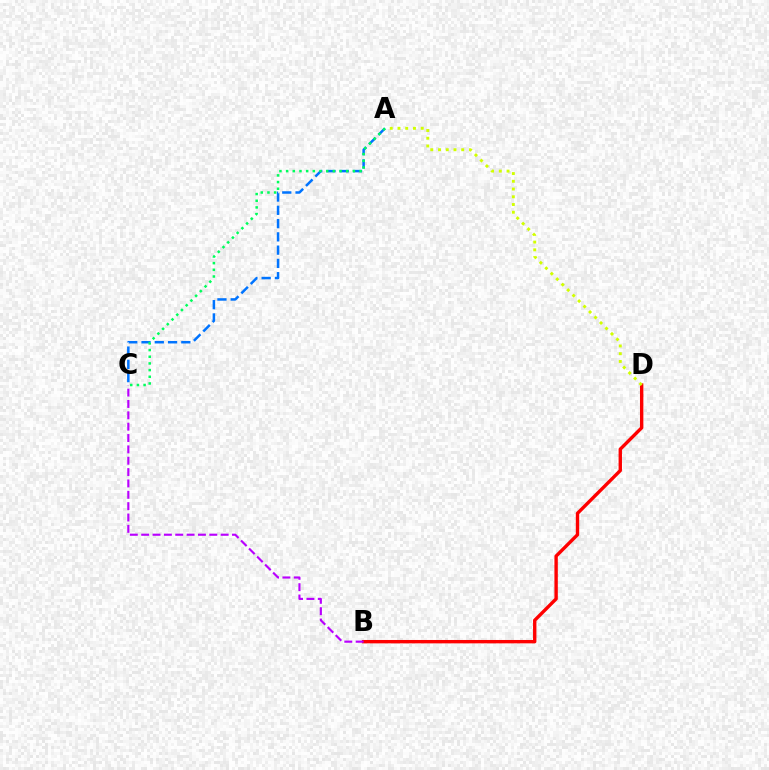{('B', 'D'): [{'color': '#ff0000', 'line_style': 'solid', 'thickness': 2.43}], ('A', 'D'): [{'color': '#d1ff00', 'line_style': 'dotted', 'thickness': 2.1}], ('A', 'C'): [{'color': '#0074ff', 'line_style': 'dashed', 'thickness': 1.8}, {'color': '#00ff5c', 'line_style': 'dotted', 'thickness': 1.81}], ('B', 'C'): [{'color': '#b900ff', 'line_style': 'dashed', 'thickness': 1.54}]}